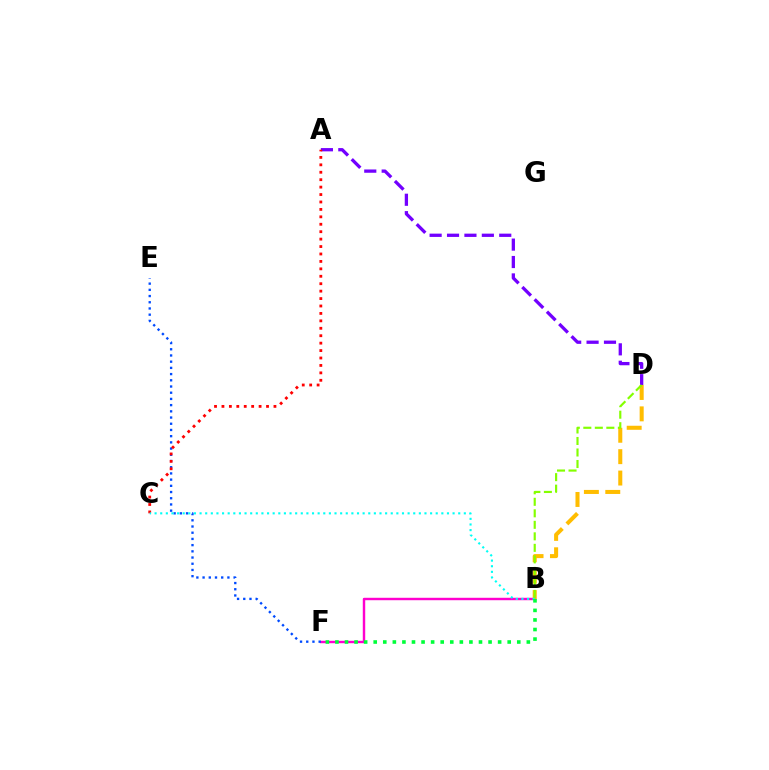{('B', 'F'): [{'color': '#ff00cf', 'line_style': 'solid', 'thickness': 1.75}, {'color': '#00ff39', 'line_style': 'dotted', 'thickness': 2.6}], ('B', 'D'): [{'color': '#ffbd00', 'line_style': 'dashed', 'thickness': 2.91}, {'color': '#84ff00', 'line_style': 'dashed', 'thickness': 1.56}], ('A', 'D'): [{'color': '#7200ff', 'line_style': 'dashed', 'thickness': 2.36}], ('E', 'F'): [{'color': '#004bff', 'line_style': 'dotted', 'thickness': 1.69}], ('A', 'C'): [{'color': '#ff0000', 'line_style': 'dotted', 'thickness': 2.02}], ('B', 'C'): [{'color': '#00fff6', 'line_style': 'dotted', 'thickness': 1.53}]}